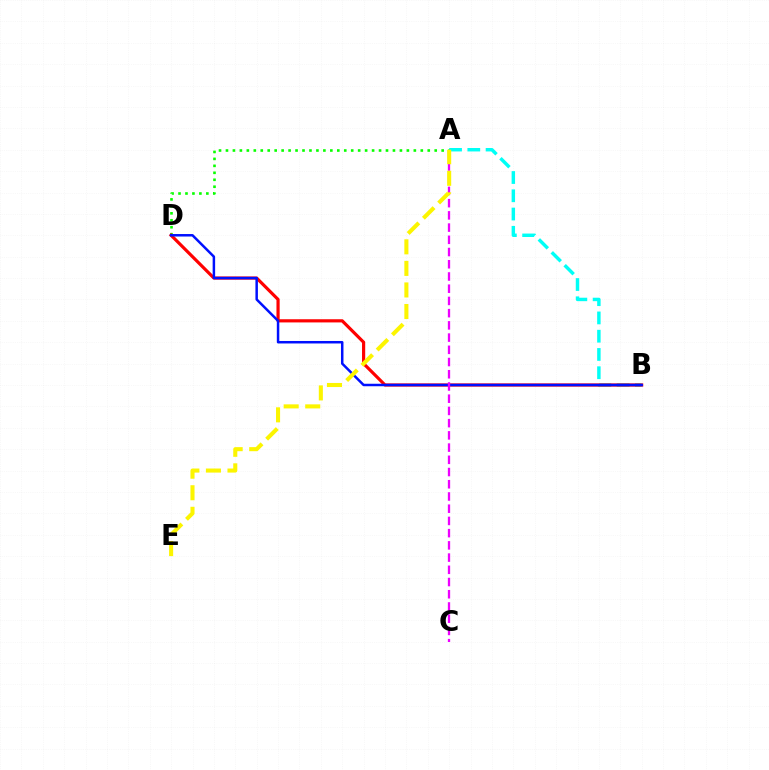{('A', 'B'): [{'color': '#00fff6', 'line_style': 'dashed', 'thickness': 2.48}], ('A', 'D'): [{'color': '#08ff00', 'line_style': 'dotted', 'thickness': 1.89}], ('B', 'D'): [{'color': '#ff0000', 'line_style': 'solid', 'thickness': 2.29}, {'color': '#0010ff', 'line_style': 'solid', 'thickness': 1.79}], ('A', 'C'): [{'color': '#ee00ff', 'line_style': 'dashed', 'thickness': 1.66}], ('A', 'E'): [{'color': '#fcf500', 'line_style': 'dashed', 'thickness': 2.93}]}